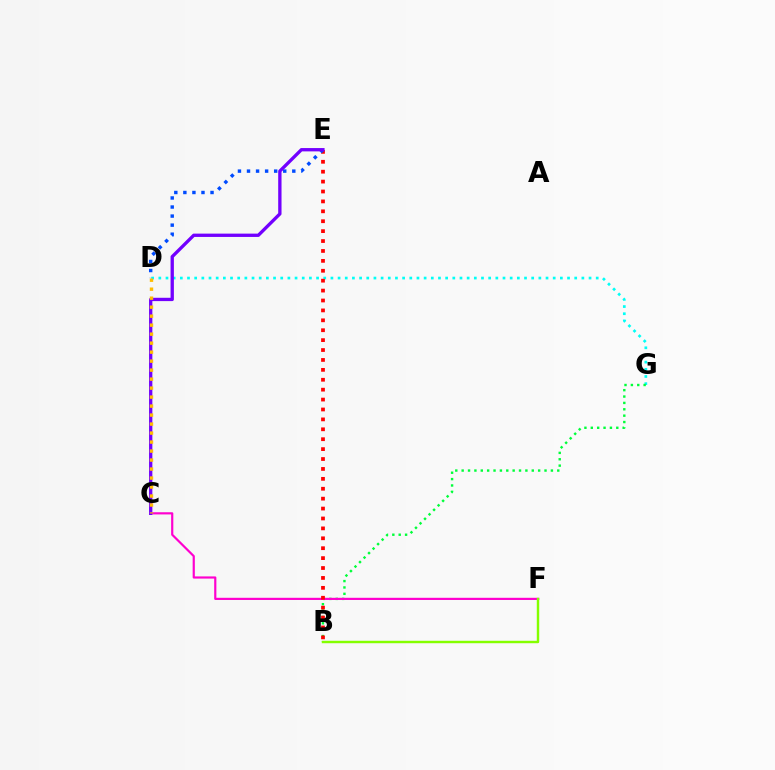{('D', 'G'): [{'color': '#00fff6', 'line_style': 'dotted', 'thickness': 1.95}], ('B', 'G'): [{'color': '#00ff39', 'line_style': 'dotted', 'thickness': 1.73}], ('C', 'F'): [{'color': '#ff00cf', 'line_style': 'solid', 'thickness': 1.57}], ('B', 'E'): [{'color': '#ff0000', 'line_style': 'dotted', 'thickness': 2.69}], ('D', 'E'): [{'color': '#004bff', 'line_style': 'dotted', 'thickness': 2.46}], ('B', 'F'): [{'color': '#84ff00', 'line_style': 'solid', 'thickness': 1.76}], ('C', 'E'): [{'color': '#7200ff', 'line_style': 'solid', 'thickness': 2.39}], ('C', 'D'): [{'color': '#ffbd00', 'line_style': 'dotted', 'thickness': 2.44}]}